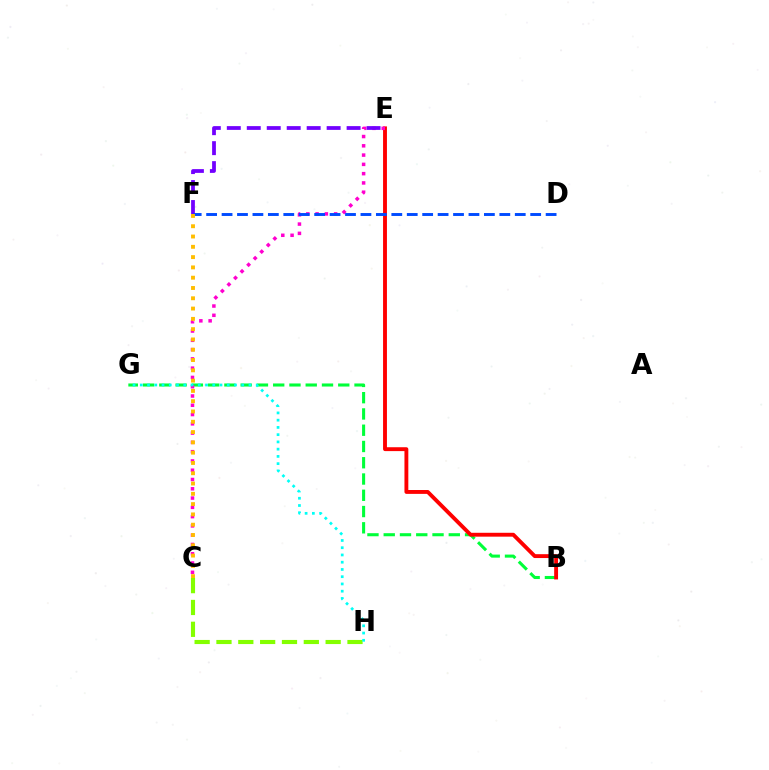{('B', 'G'): [{'color': '#00ff39', 'line_style': 'dashed', 'thickness': 2.21}], ('B', 'E'): [{'color': '#ff0000', 'line_style': 'solid', 'thickness': 2.79}], ('C', 'H'): [{'color': '#84ff00', 'line_style': 'dashed', 'thickness': 2.97}], ('C', 'E'): [{'color': '#ff00cf', 'line_style': 'dotted', 'thickness': 2.52}], ('E', 'F'): [{'color': '#7200ff', 'line_style': 'dashed', 'thickness': 2.71}], ('D', 'F'): [{'color': '#004bff', 'line_style': 'dashed', 'thickness': 2.1}], ('C', 'F'): [{'color': '#ffbd00', 'line_style': 'dotted', 'thickness': 2.8}], ('G', 'H'): [{'color': '#00fff6', 'line_style': 'dotted', 'thickness': 1.97}]}